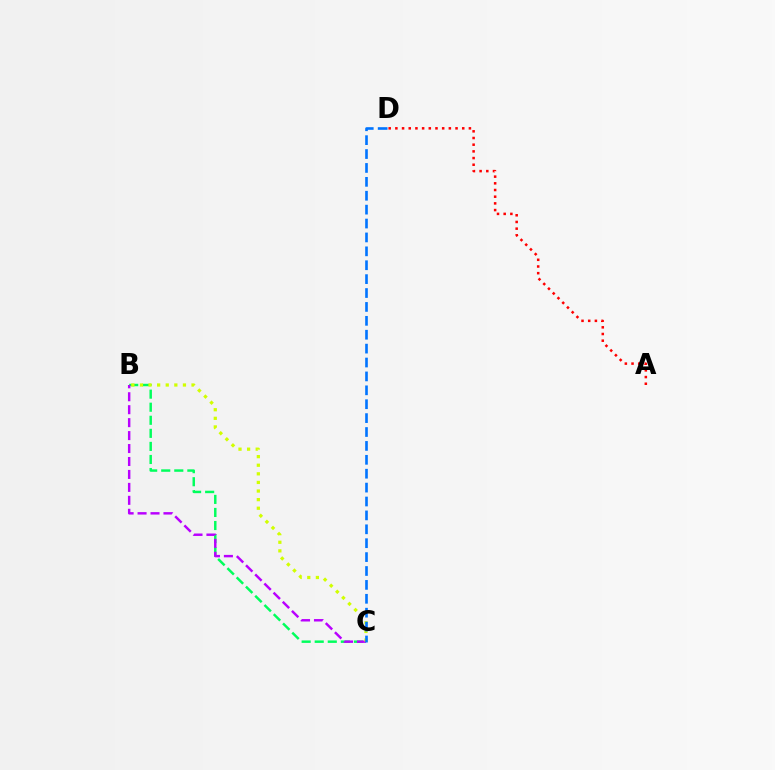{('B', 'C'): [{'color': '#00ff5c', 'line_style': 'dashed', 'thickness': 1.77}, {'color': '#b900ff', 'line_style': 'dashed', 'thickness': 1.76}, {'color': '#d1ff00', 'line_style': 'dotted', 'thickness': 2.34}], ('A', 'D'): [{'color': '#ff0000', 'line_style': 'dotted', 'thickness': 1.82}], ('C', 'D'): [{'color': '#0074ff', 'line_style': 'dashed', 'thickness': 1.89}]}